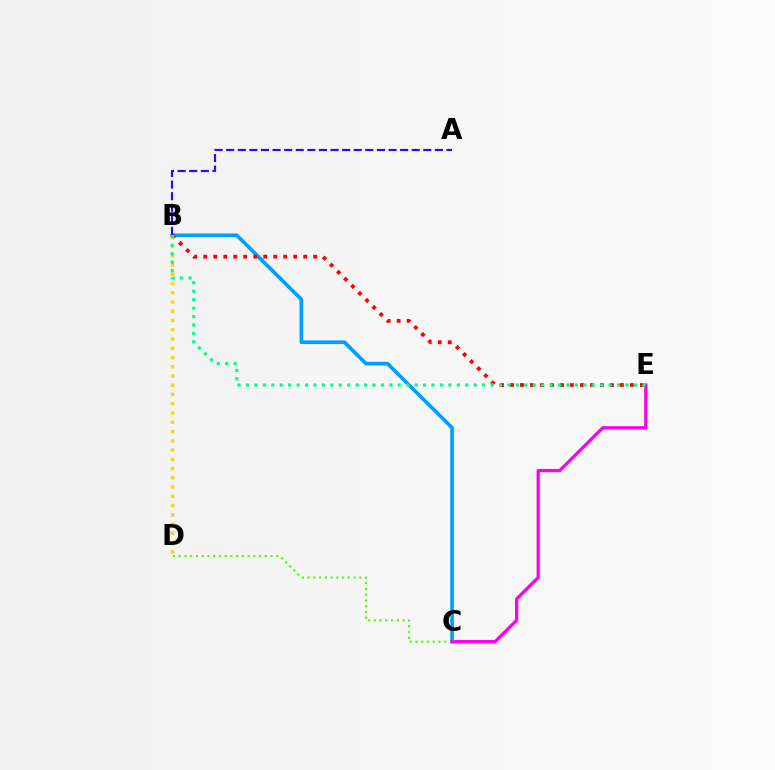{('B', 'C'): [{'color': '#009eff', 'line_style': 'solid', 'thickness': 2.63}], ('A', 'B'): [{'color': '#3700ff', 'line_style': 'dashed', 'thickness': 1.58}], ('C', 'D'): [{'color': '#4fff00', 'line_style': 'dotted', 'thickness': 1.56}], ('B', 'E'): [{'color': '#ff0000', 'line_style': 'dotted', 'thickness': 2.71}, {'color': '#00ff86', 'line_style': 'dotted', 'thickness': 2.29}], ('C', 'E'): [{'color': '#ff00ed', 'line_style': 'solid', 'thickness': 2.35}], ('B', 'D'): [{'color': '#ffd500', 'line_style': 'dotted', 'thickness': 2.51}]}